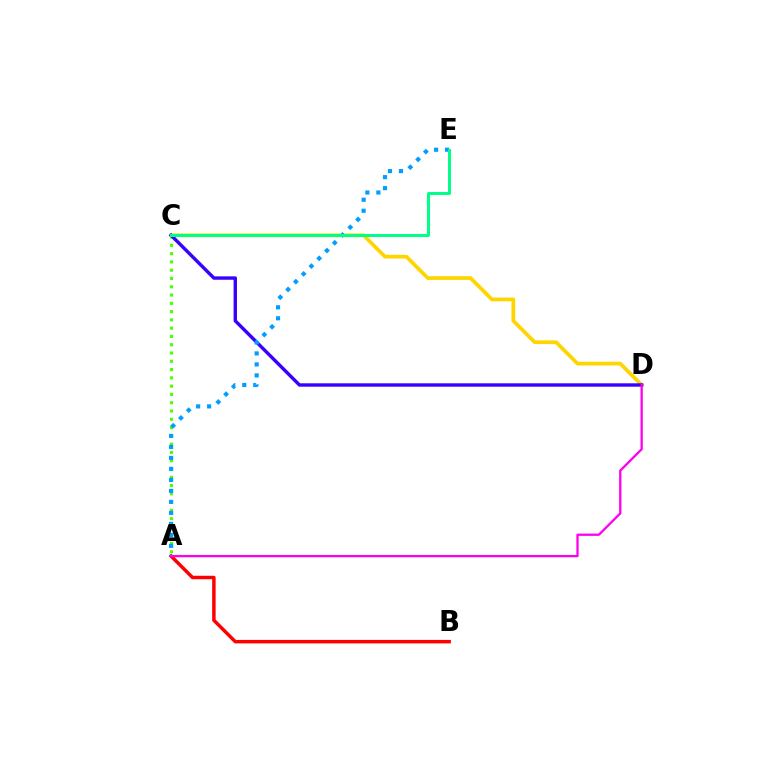{('A', 'B'): [{'color': '#ff0000', 'line_style': 'solid', 'thickness': 2.5}], ('A', 'C'): [{'color': '#4fff00', 'line_style': 'dotted', 'thickness': 2.25}], ('C', 'D'): [{'color': '#ffd500', 'line_style': 'solid', 'thickness': 2.69}, {'color': '#3700ff', 'line_style': 'solid', 'thickness': 2.45}], ('A', 'E'): [{'color': '#009eff', 'line_style': 'dotted', 'thickness': 2.99}], ('C', 'E'): [{'color': '#00ff86', 'line_style': 'solid', 'thickness': 2.16}], ('A', 'D'): [{'color': '#ff00ed', 'line_style': 'solid', 'thickness': 1.65}]}